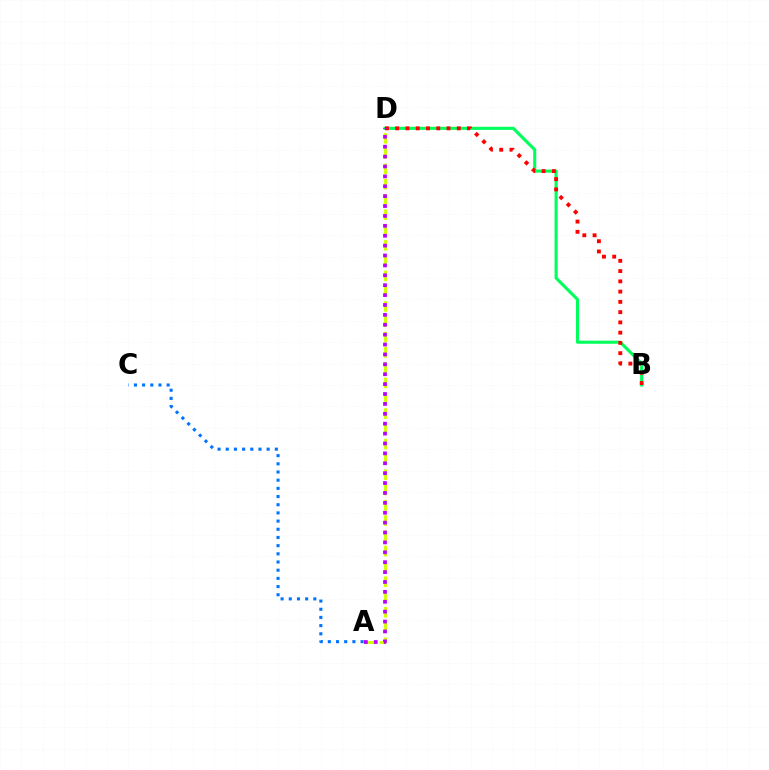{('A', 'D'): [{'color': '#d1ff00', 'line_style': 'dashed', 'thickness': 2.08}, {'color': '#b900ff', 'line_style': 'dotted', 'thickness': 2.69}], ('B', 'D'): [{'color': '#00ff5c', 'line_style': 'solid', 'thickness': 2.23}, {'color': '#ff0000', 'line_style': 'dotted', 'thickness': 2.79}], ('A', 'C'): [{'color': '#0074ff', 'line_style': 'dotted', 'thickness': 2.22}]}